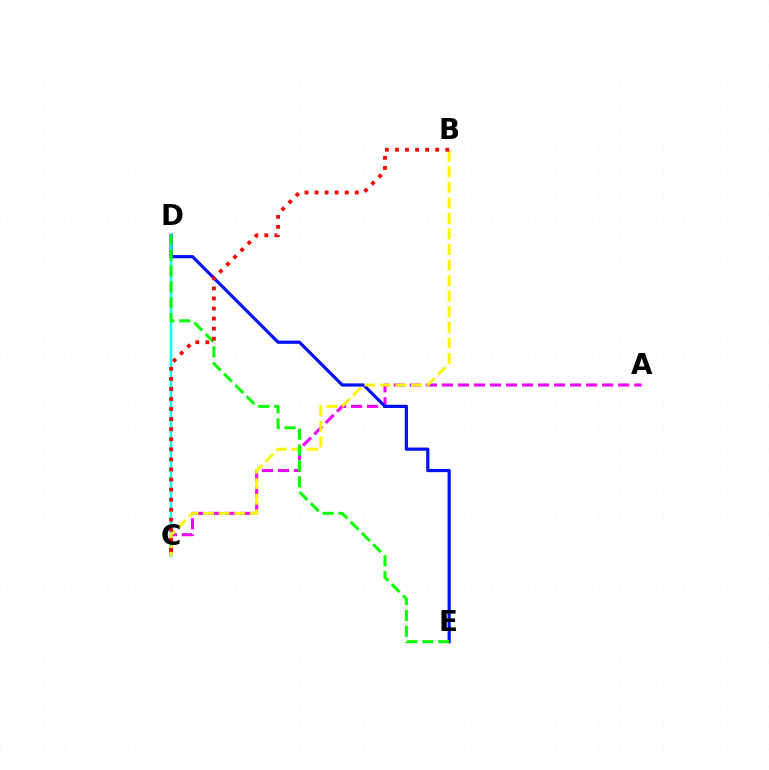{('A', 'C'): [{'color': '#ee00ff', 'line_style': 'dashed', 'thickness': 2.18}], ('D', 'E'): [{'color': '#0010ff', 'line_style': 'solid', 'thickness': 2.3}, {'color': '#08ff00', 'line_style': 'dashed', 'thickness': 2.16}], ('C', 'D'): [{'color': '#00fff6', 'line_style': 'solid', 'thickness': 1.78}], ('B', 'C'): [{'color': '#fcf500', 'line_style': 'dashed', 'thickness': 2.11}, {'color': '#ff0000', 'line_style': 'dotted', 'thickness': 2.73}]}